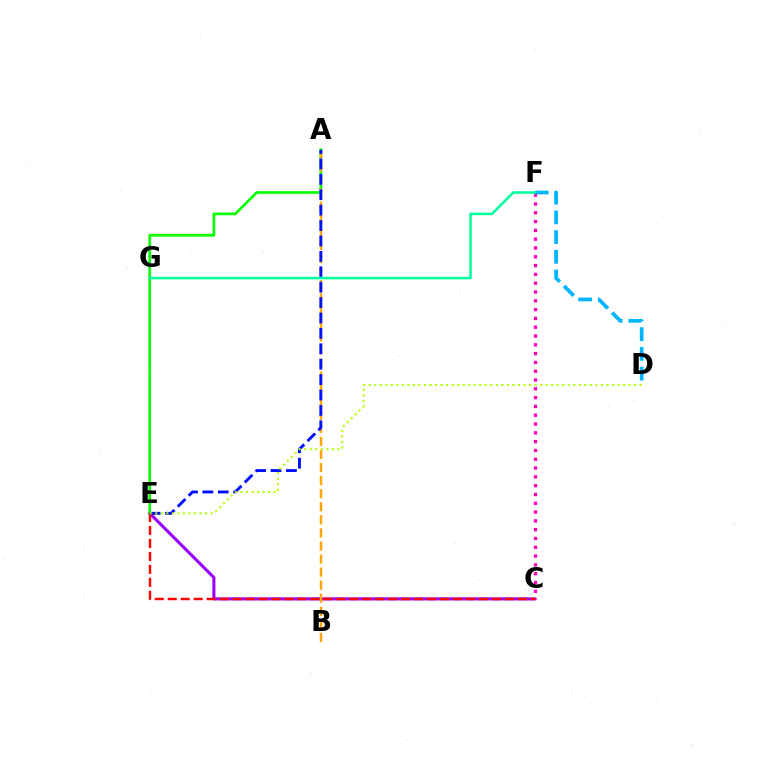{('C', 'E'): [{'color': '#9b00ff', 'line_style': 'solid', 'thickness': 2.21}, {'color': '#ff0000', 'line_style': 'dashed', 'thickness': 1.76}], ('A', 'E'): [{'color': '#08ff00', 'line_style': 'solid', 'thickness': 1.96}, {'color': '#0010ff', 'line_style': 'dashed', 'thickness': 2.09}], ('C', 'F'): [{'color': '#ff00bd', 'line_style': 'dotted', 'thickness': 2.39}], ('A', 'B'): [{'color': '#ffa500', 'line_style': 'dashed', 'thickness': 1.78}], ('D', 'E'): [{'color': '#b3ff00', 'line_style': 'dotted', 'thickness': 1.5}], ('D', 'F'): [{'color': '#00b5ff', 'line_style': 'dashed', 'thickness': 2.68}], ('F', 'G'): [{'color': '#00ff9d', 'line_style': 'solid', 'thickness': 1.84}]}